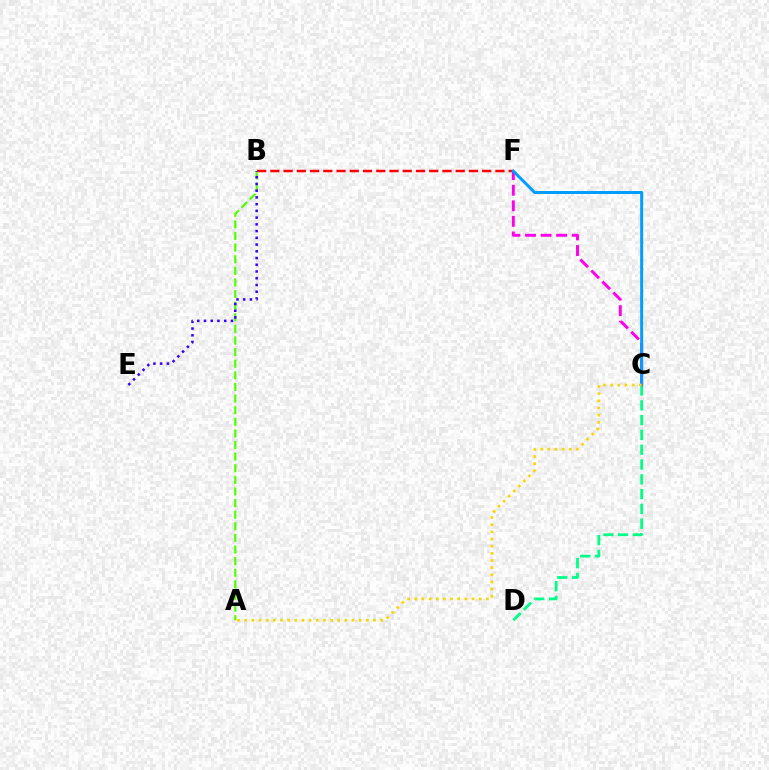{('B', 'F'): [{'color': '#ff0000', 'line_style': 'dashed', 'thickness': 1.8}], ('A', 'B'): [{'color': '#4fff00', 'line_style': 'dashed', 'thickness': 1.58}], ('C', 'D'): [{'color': '#00ff86', 'line_style': 'dashed', 'thickness': 2.01}], ('C', 'F'): [{'color': '#ff00ed', 'line_style': 'dashed', 'thickness': 2.11}, {'color': '#009eff', 'line_style': 'solid', 'thickness': 2.15}], ('B', 'E'): [{'color': '#3700ff', 'line_style': 'dotted', 'thickness': 1.83}], ('A', 'C'): [{'color': '#ffd500', 'line_style': 'dotted', 'thickness': 1.94}]}